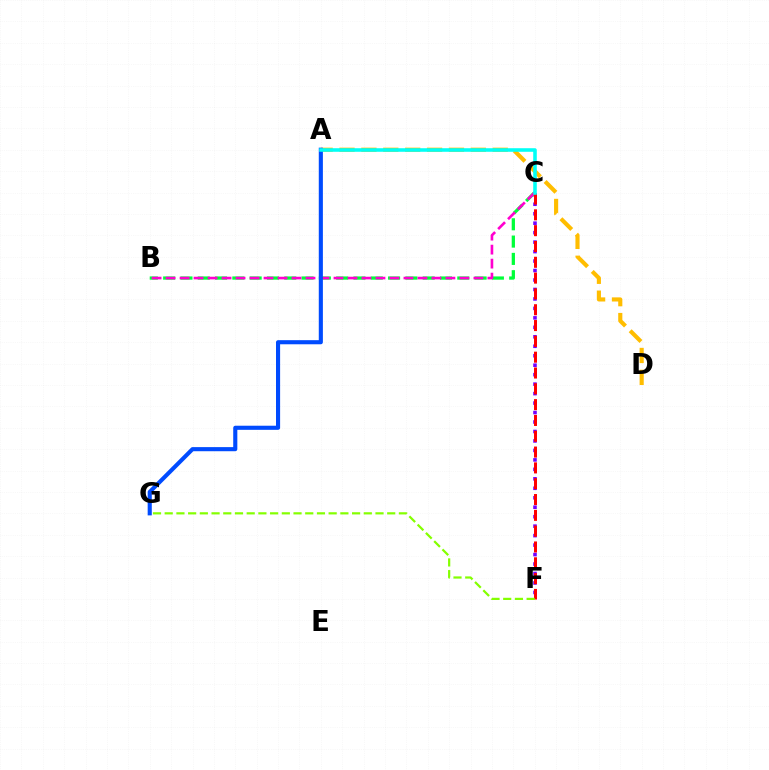{('C', 'F'): [{'color': '#7200ff', 'line_style': 'dotted', 'thickness': 2.57}, {'color': '#ff0000', 'line_style': 'dashed', 'thickness': 2.15}], ('A', 'D'): [{'color': '#ffbd00', 'line_style': 'dashed', 'thickness': 2.97}], ('B', 'C'): [{'color': '#00ff39', 'line_style': 'dashed', 'thickness': 2.35}, {'color': '#ff00cf', 'line_style': 'dashed', 'thickness': 1.9}], ('A', 'G'): [{'color': '#004bff', 'line_style': 'solid', 'thickness': 2.96}], ('A', 'C'): [{'color': '#00fff6', 'line_style': 'solid', 'thickness': 2.57}], ('F', 'G'): [{'color': '#84ff00', 'line_style': 'dashed', 'thickness': 1.59}]}